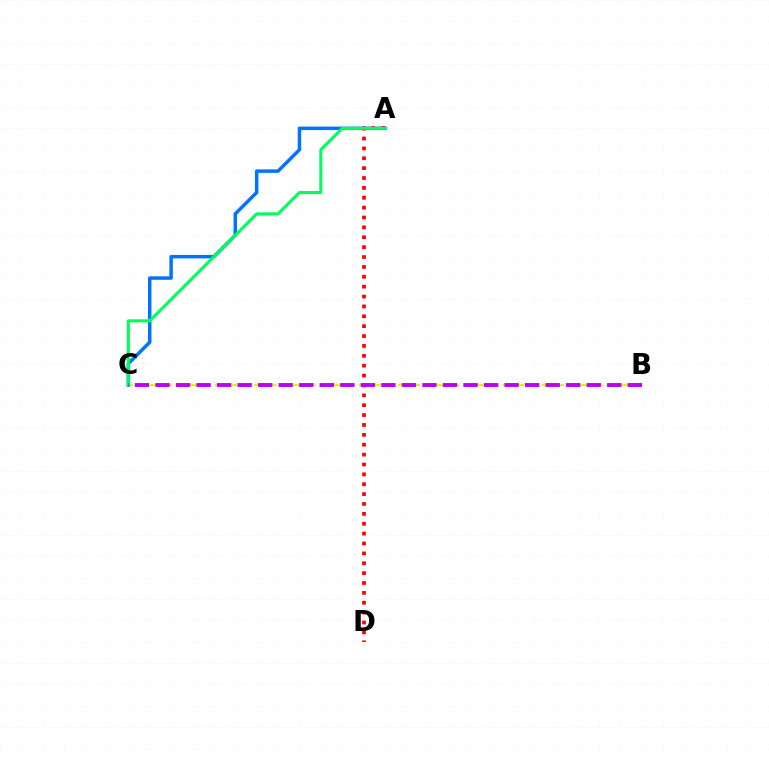{('B', 'C'): [{'color': '#d1ff00', 'line_style': 'dashed', 'thickness': 1.77}, {'color': '#b900ff', 'line_style': 'dashed', 'thickness': 2.79}], ('A', 'C'): [{'color': '#0074ff', 'line_style': 'solid', 'thickness': 2.5}, {'color': '#00ff5c', 'line_style': 'solid', 'thickness': 2.22}], ('A', 'D'): [{'color': '#ff0000', 'line_style': 'dotted', 'thickness': 2.68}]}